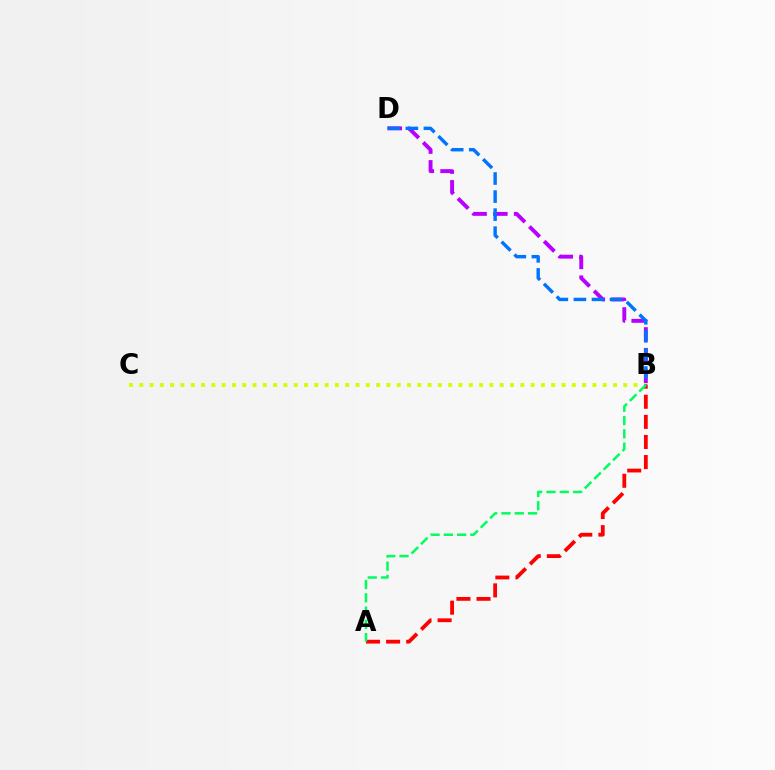{('B', 'D'): [{'color': '#b900ff', 'line_style': 'dashed', 'thickness': 2.82}, {'color': '#0074ff', 'line_style': 'dashed', 'thickness': 2.45}], ('B', 'C'): [{'color': '#d1ff00', 'line_style': 'dotted', 'thickness': 2.8}], ('A', 'B'): [{'color': '#ff0000', 'line_style': 'dashed', 'thickness': 2.73}, {'color': '#00ff5c', 'line_style': 'dashed', 'thickness': 1.8}]}